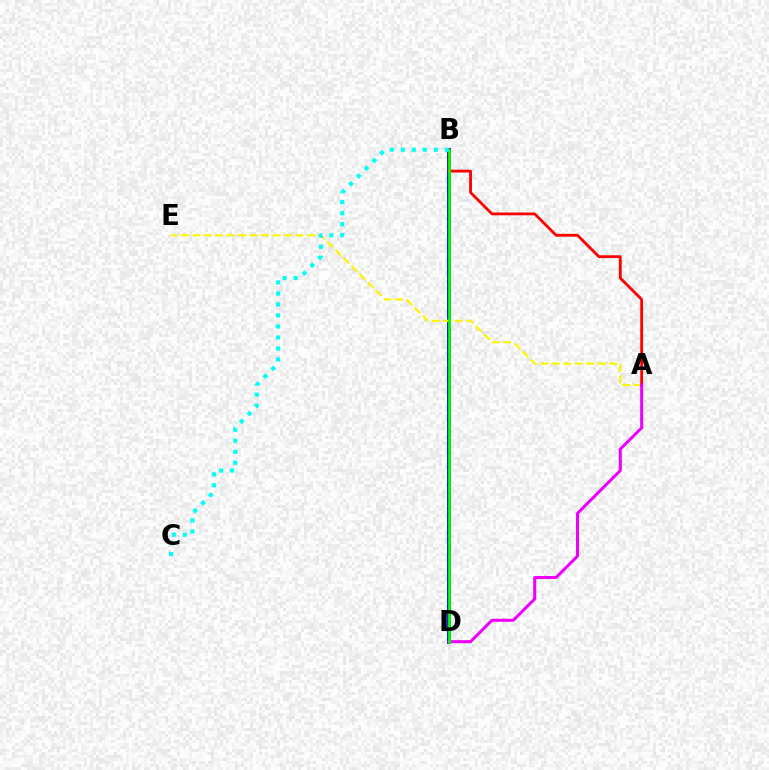{('B', 'D'): [{'color': '#0010ff', 'line_style': 'solid', 'thickness': 2.77}, {'color': '#08ff00', 'line_style': 'solid', 'thickness': 1.93}], ('A', 'E'): [{'color': '#fcf500', 'line_style': 'dashed', 'thickness': 1.56}], ('A', 'B'): [{'color': '#ff0000', 'line_style': 'solid', 'thickness': 2.03}], ('A', 'D'): [{'color': '#ee00ff', 'line_style': 'solid', 'thickness': 2.17}], ('B', 'C'): [{'color': '#00fff6', 'line_style': 'dotted', 'thickness': 2.99}]}